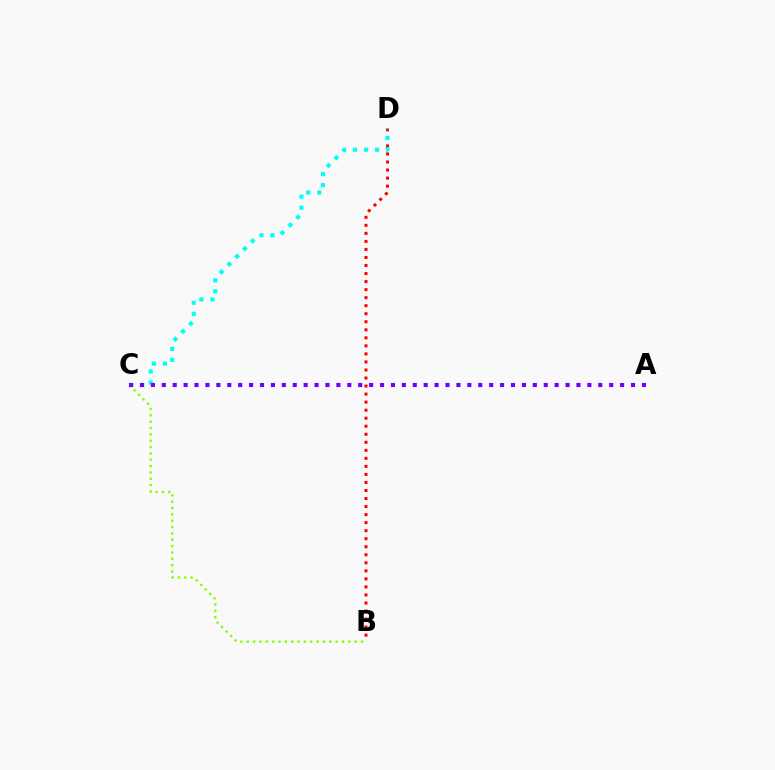{('B', 'D'): [{'color': '#ff0000', 'line_style': 'dotted', 'thickness': 2.18}], ('B', 'C'): [{'color': '#84ff00', 'line_style': 'dotted', 'thickness': 1.72}], ('C', 'D'): [{'color': '#00fff6', 'line_style': 'dotted', 'thickness': 2.99}], ('A', 'C'): [{'color': '#7200ff', 'line_style': 'dotted', 'thickness': 2.96}]}